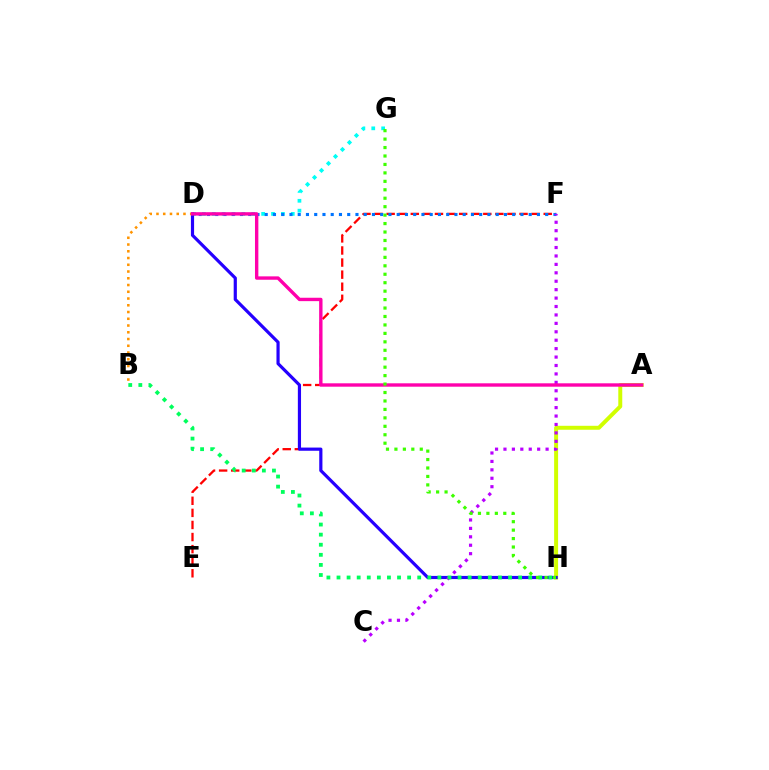{('A', 'H'): [{'color': '#d1ff00', 'line_style': 'solid', 'thickness': 2.85}], ('E', 'F'): [{'color': '#ff0000', 'line_style': 'dashed', 'thickness': 1.64}], ('D', 'G'): [{'color': '#00fff6', 'line_style': 'dotted', 'thickness': 2.68}], ('D', 'H'): [{'color': '#2500ff', 'line_style': 'solid', 'thickness': 2.29}], ('B', 'D'): [{'color': '#ff9400', 'line_style': 'dotted', 'thickness': 1.83}], ('D', 'F'): [{'color': '#0074ff', 'line_style': 'dotted', 'thickness': 2.24}], ('C', 'F'): [{'color': '#b900ff', 'line_style': 'dotted', 'thickness': 2.29}], ('B', 'H'): [{'color': '#00ff5c', 'line_style': 'dotted', 'thickness': 2.74}], ('A', 'D'): [{'color': '#ff00ac', 'line_style': 'solid', 'thickness': 2.44}], ('G', 'H'): [{'color': '#3dff00', 'line_style': 'dotted', 'thickness': 2.3}]}